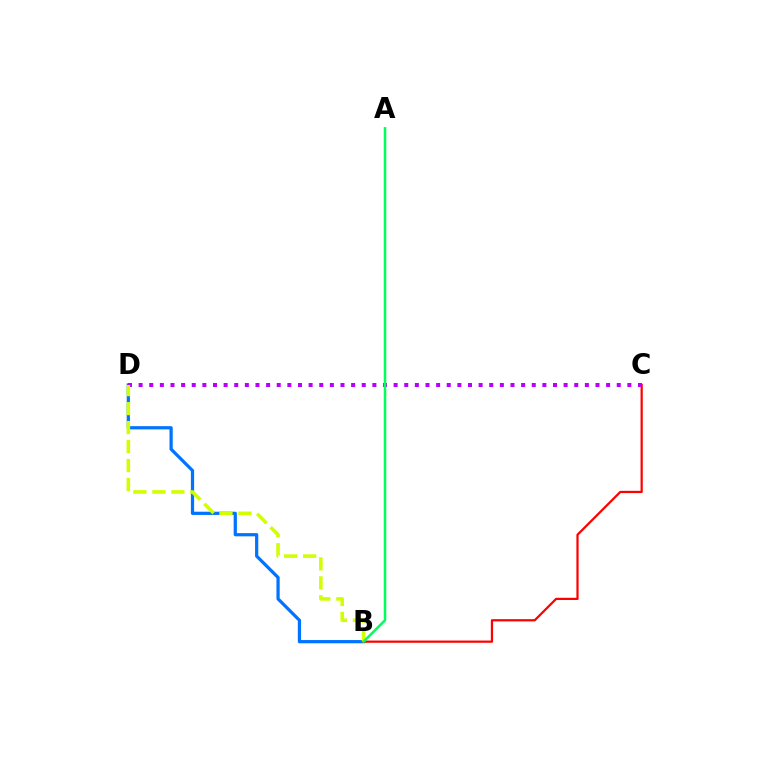{('B', 'D'): [{'color': '#0074ff', 'line_style': 'solid', 'thickness': 2.33}, {'color': '#d1ff00', 'line_style': 'dashed', 'thickness': 2.58}], ('B', 'C'): [{'color': '#ff0000', 'line_style': 'solid', 'thickness': 1.6}], ('C', 'D'): [{'color': '#b900ff', 'line_style': 'dotted', 'thickness': 2.89}], ('A', 'B'): [{'color': '#00ff5c', 'line_style': 'solid', 'thickness': 1.82}]}